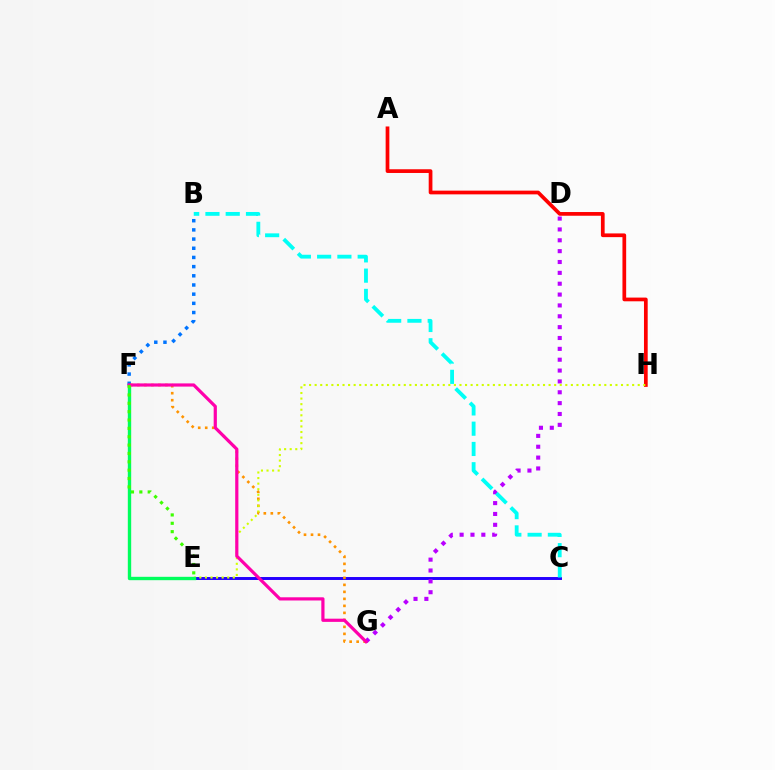{('A', 'H'): [{'color': '#ff0000', 'line_style': 'solid', 'thickness': 2.68}], ('C', 'E'): [{'color': '#2500ff', 'line_style': 'solid', 'thickness': 2.12}], ('D', 'G'): [{'color': '#b900ff', 'line_style': 'dotted', 'thickness': 2.95}], ('B', 'F'): [{'color': '#0074ff', 'line_style': 'dotted', 'thickness': 2.49}], ('F', 'G'): [{'color': '#ff9400', 'line_style': 'dotted', 'thickness': 1.9}, {'color': '#ff00ac', 'line_style': 'solid', 'thickness': 2.3}], ('B', 'C'): [{'color': '#00fff6', 'line_style': 'dashed', 'thickness': 2.75}], ('E', 'H'): [{'color': '#d1ff00', 'line_style': 'dotted', 'thickness': 1.51}], ('E', 'F'): [{'color': '#00ff5c', 'line_style': 'solid', 'thickness': 2.42}, {'color': '#3dff00', 'line_style': 'dotted', 'thickness': 2.27}]}